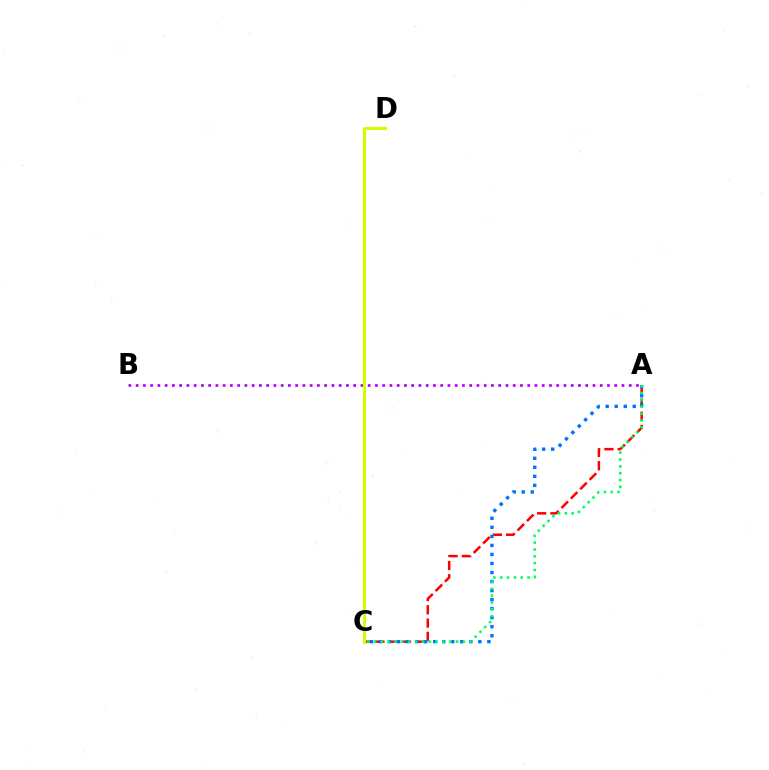{('A', 'B'): [{'color': '#b900ff', 'line_style': 'dotted', 'thickness': 1.97}], ('A', 'C'): [{'color': '#ff0000', 'line_style': 'dashed', 'thickness': 1.81}, {'color': '#0074ff', 'line_style': 'dotted', 'thickness': 2.45}, {'color': '#00ff5c', 'line_style': 'dotted', 'thickness': 1.86}], ('C', 'D'): [{'color': '#d1ff00', 'line_style': 'solid', 'thickness': 2.23}]}